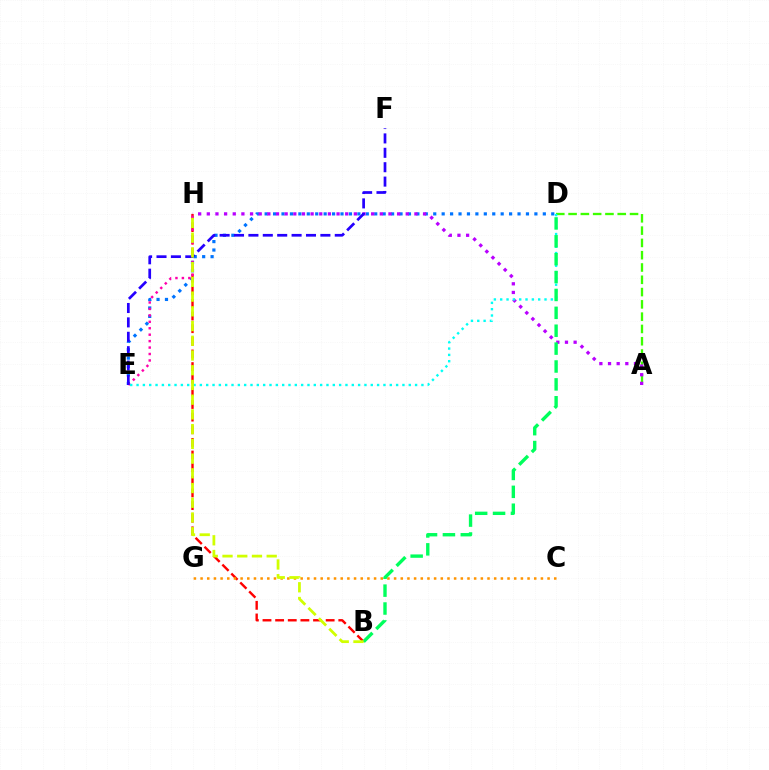{('B', 'H'): [{'color': '#ff0000', 'line_style': 'dashed', 'thickness': 1.72}, {'color': '#d1ff00', 'line_style': 'dashed', 'thickness': 2.0}], ('A', 'D'): [{'color': '#3dff00', 'line_style': 'dashed', 'thickness': 1.67}], ('D', 'E'): [{'color': '#0074ff', 'line_style': 'dotted', 'thickness': 2.29}, {'color': '#00fff6', 'line_style': 'dotted', 'thickness': 1.72}], ('E', 'H'): [{'color': '#ff00ac', 'line_style': 'dotted', 'thickness': 1.75}], ('C', 'G'): [{'color': '#ff9400', 'line_style': 'dotted', 'thickness': 1.81}], ('A', 'H'): [{'color': '#b900ff', 'line_style': 'dotted', 'thickness': 2.35}], ('B', 'D'): [{'color': '#00ff5c', 'line_style': 'dashed', 'thickness': 2.43}], ('E', 'F'): [{'color': '#2500ff', 'line_style': 'dashed', 'thickness': 1.96}]}